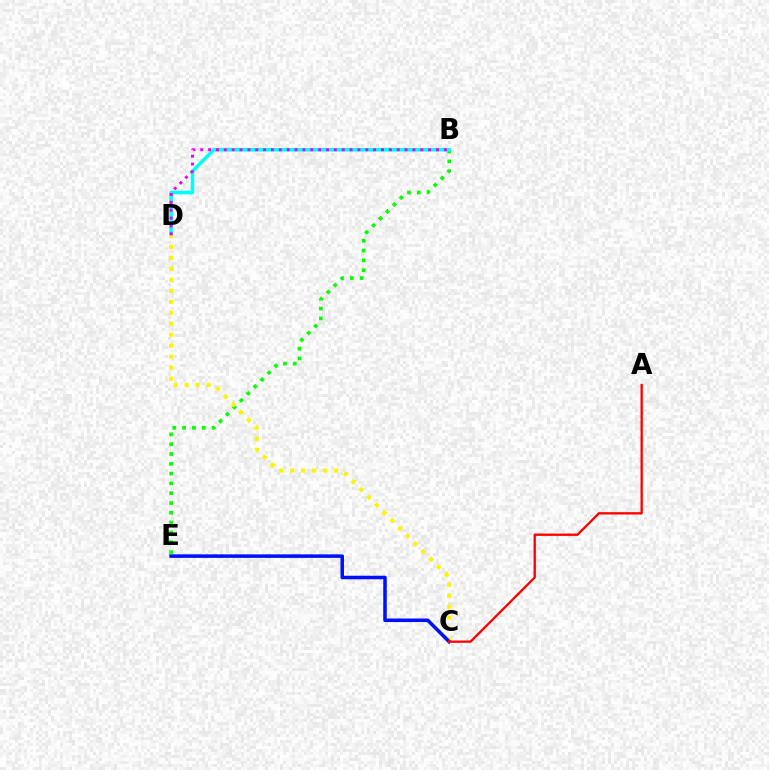{('B', 'E'): [{'color': '#08ff00', 'line_style': 'dotted', 'thickness': 2.66}], ('B', 'D'): [{'color': '#00fff6', 'line_style': 'solid', 'thickness': 2.57}, {'color': '#ee00ff', 'line_style': 'dotted', 'thickness': 2.14}], ('C', 'D'): [{'color': '#fcf500', 'line_style': 'dotted', 'thickness': 2.98}], ('C', 'E'): [{'color': '#0010ff', 'line_style': 'solid', 'thickness': 2.54}], ('A', 'C'): [{'color': '#ff0000', 'line_style': 'solid', 'thickness': 1.67}]}